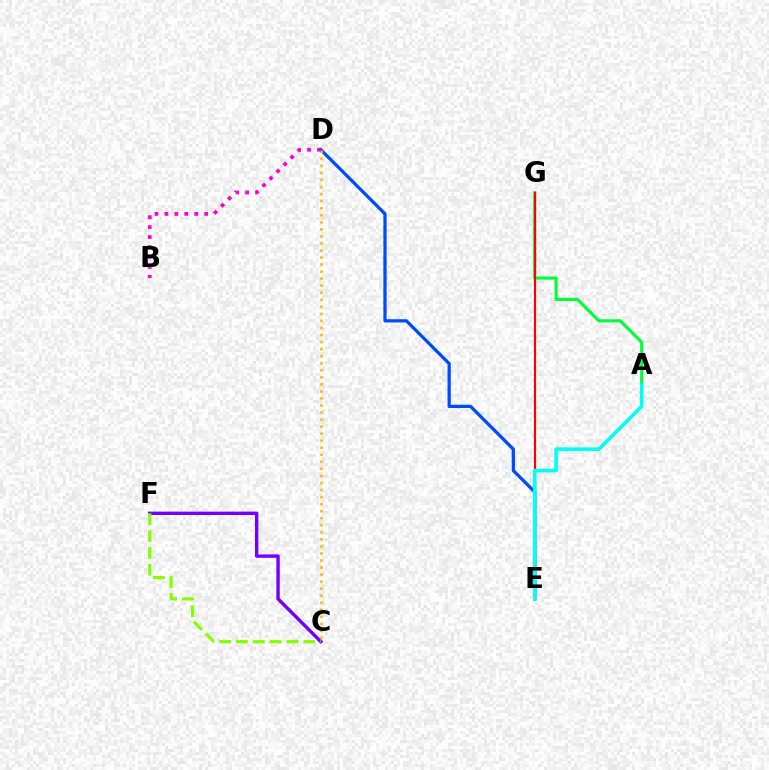{('C', 'F'): [{'color': '#7200ff', 'line_style': 'solid', 'thickness': 2.44}, {'color': '#84ff00', 'line_style': 'dashed', 'thickness': 2.29}], ('A', 'G'): [{'color': '#00ff39', 'line_style': 'solid', 'thickness': 2.23}], ('D', 'E'): [{'color': '#004bff', 'line_style': 'solid', 'thickness': 2.33}], ('E', 'G'): [{'color': '#ff0000', 'line_style': 'solid', 'thickness': 1.54}], ('C', 'D'): [{'color': '#ffbd00', 'line_style': 'dotted', 'thickness': 1.91}], ('B', 'D'): [{'color': '#ff00cf', 'line_style': 'dotted', 'thickness': 2.7}], ('A', 'E'): [{'color': '#00fff6', 'line_style': 'solid', 'thickness': 2.58}]}